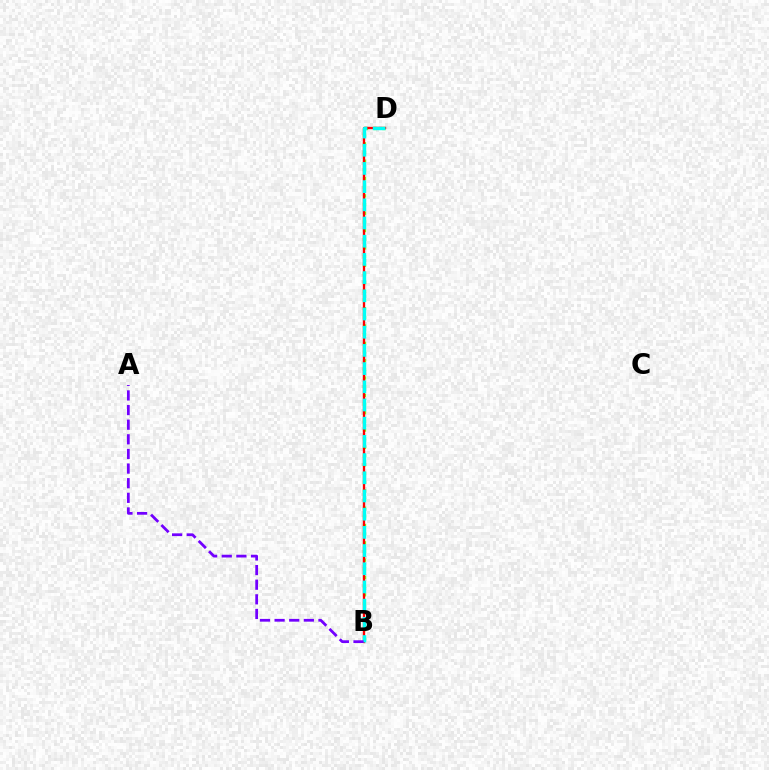{('B', 'D'): [{'color': '#84ff00', 'line_style': 'dotted', 'thickness': 2.36}, {'color': '#ff0000', 'line_style': 'solid', 'thickness': 1.68}, {'color': '#00fff6', 'line_style': 'dashed', 'thickness': 2.47}], ('A', 'B'): [{'color': '#7200ff', 'line_style': 'dashed', 'thickness': 1.99}]}